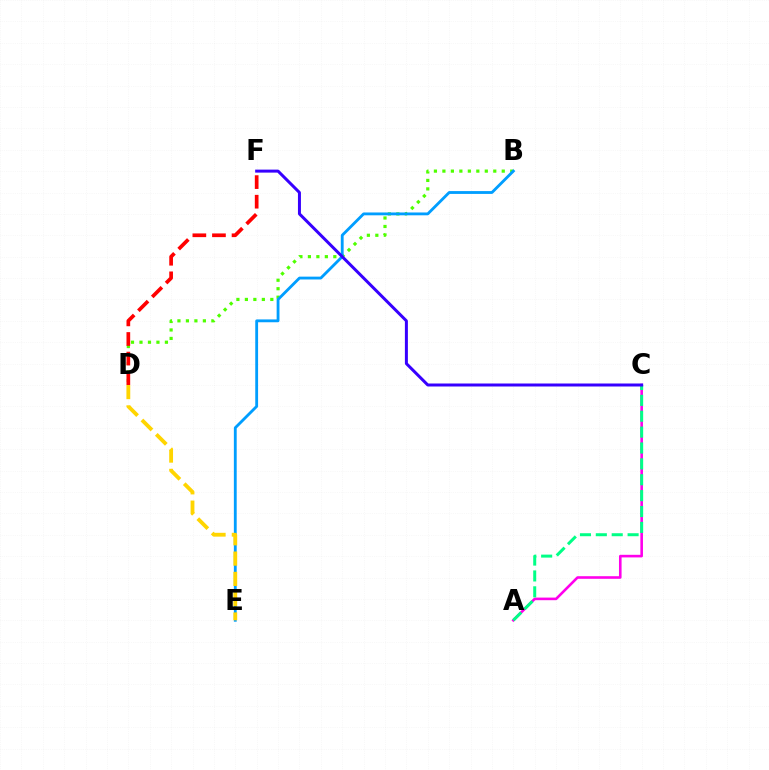{('A', 'C'): [{'color': '#ff00ed', 'line_style': 'solid', 'thickness': 1.87}, {'color': '#00ff86', 'line_style': 'dashed', 'thickness': 2.16}], ('B', 'D'): [{'color': '#4fff00', 'line_style': 'dotted', 'thickness': 2.3}], ('B', 'E'): [{'color': '#009eff', 'line_style': 'solid', 'thickness': 2.04}], ('D', 'F'): [{'color': '#ff0000', 'line_style': 'dashed', 'thickness': 2.66}], ('C', 'F'): [{'color': '#3700ff', 'line_style': 'solid', 'thickness': 2.16}], ('D', 'E'): [{'color': '#ffd500', 'line_style': 'dashed', 'thickness': 2.76}]}